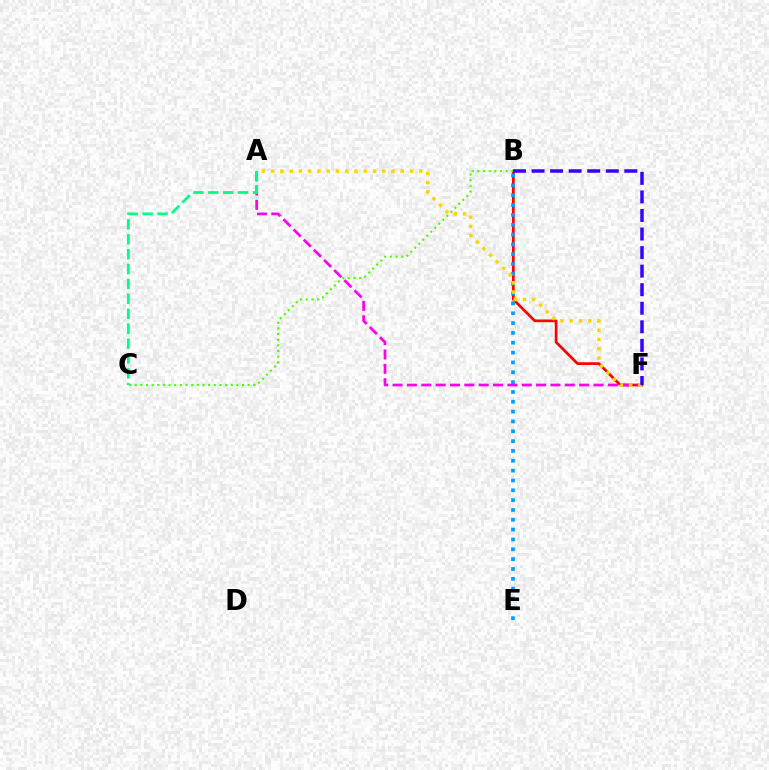{('B', 'F'): [{'color': '#ff0000', 'line_style': 'solid', 'thickness': 1.95}, {'color': '#3700ff', 'line_style': 'dashed', 'thickness': 2.52}], ('B', 'E'): [{'color': '#009eff', 'line_style': 'dotted', 'thickness': 2.67}], ('A', 'F'): [{'color': '#ff00ed', 'line_style': 'dashed', 'thickness': 1.95}, {'color': '#ffd500', 'line_style': 'dotted', 'thickness': 2.52}], ('B', 'C'): [{'color': '#4fff00', 'line_style': 'dotted', 'thickness': 1.53}], ('A', 'C'): [{'color': '#00ff86', 'line_style': 'dashed', 'thickness': 2.02}]}